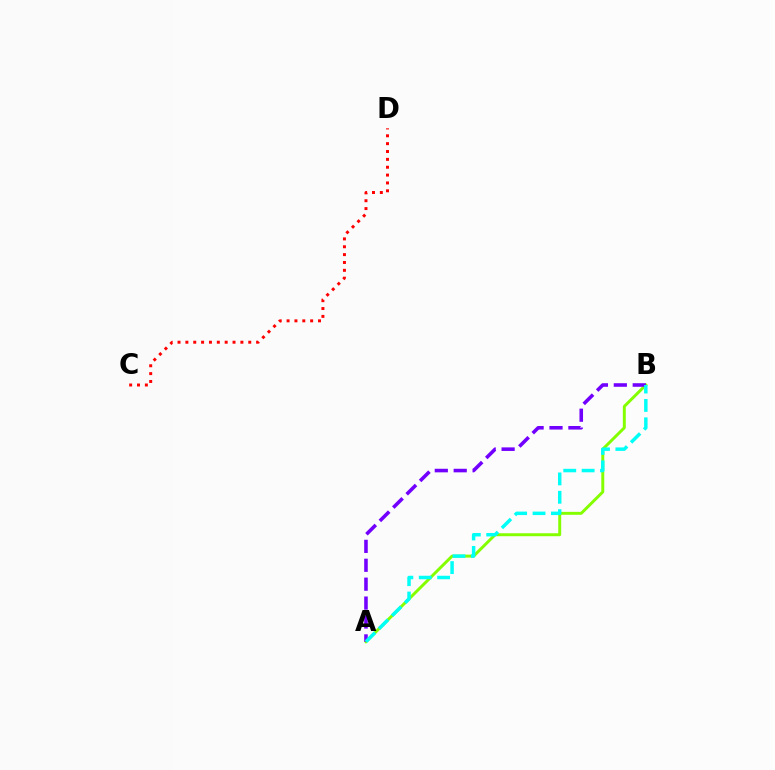{('A', 'B'): [{'color': '#84ff00', 'line_style': 'solid', 'thickness': 2.12}, {'color': '#7200ff', 'line_style': 'dashed', 'thickness': 2.57}, {'color': '#00fff6', 'line_style': 'dashed', 'thickness': 2.5}], ('C', 'D'): [{'color': '#ff0000', 'line_style': 'dotted', 'thickness': 2.14}]}